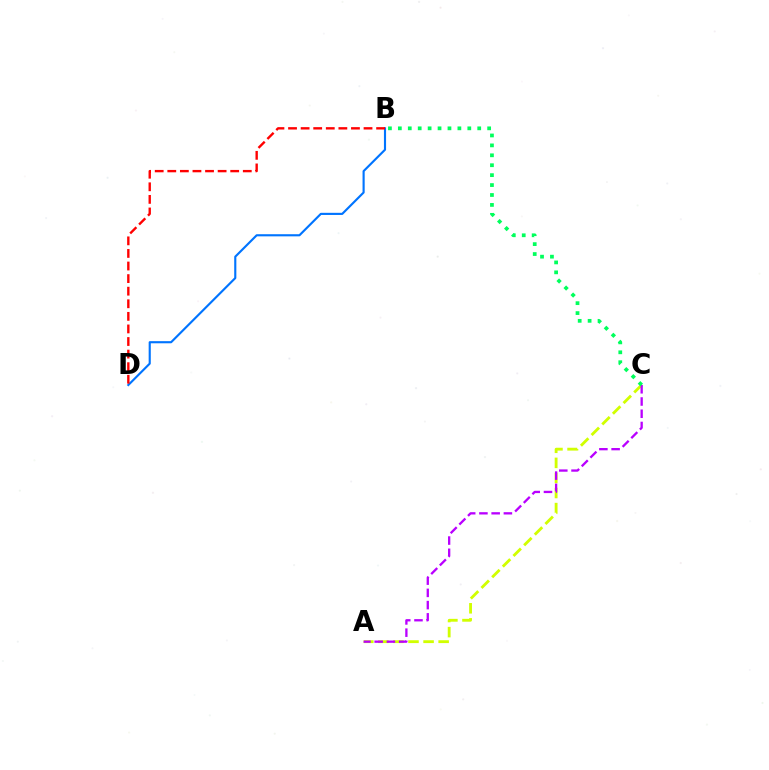{('A', 'C'): [{'color': '#d1ff00', 'line_style': 'dashed', 'thickness': 2.05}, {'color': '#b900ff', 'line_style': 'dashed', 'thickness': 1.66}], ('B', 'D'): [{'color': '#0074ff', 'line_style': 'solid', 'thickness': 1.54}, {'color': '#ff0000', 'line_style': 'dashed', 'thickness': 1.71}], ('B', 'C'): [{'color': '#00ff5c', 'line_style': 'dotted', 'thickness': 2.7}]}